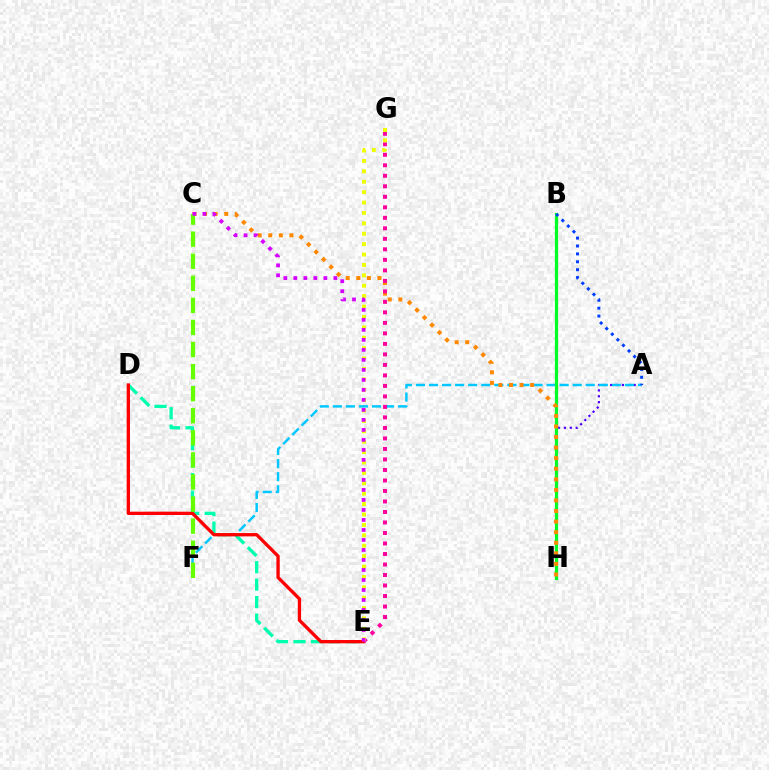{('D', 'E'): [{'color': '#00ffaf', 'line_style': 'dashed', 'thickness': 2.37}, {'color': '#ff0000', 'line_style': 'solid', 'thickness': 2.38}], ('A', 'H'): [{'color': '#4f00ff', 'line_style': 'dotted', 'thickness': 1.6}], ('A', 'F'): [{'color': '#00c7ff', 'line_style': 'dashed', 'thickness': 1.77}], ('B', 'H'): [{'color': '#00ff27', 'line_style': 'solid', 'thickness': 2.31}], ('A', 'B'): [{'color': '#003fff', 'line_style': 'dotted', 'thickness': 2.15}], ('C', 'H'): [{'color': '#ff8800', 'line_style': 'dotted', 'thickness': 2.87}], ('C', 'F'): [{'color': '#66ff00', 'line_style': 'dashed', 'thickness': 3.0}], ('E', 'G'): [{'color': '#ff00a0', 'line_style': 'dotted', 'thickness': 2.85}, {'color': '#eeff00', 'line_style': 'dotted', 'thickness': 2.83}], ('C', 'E'): [{'color': '#d600ff', 'line_style': 'dotted', 'thickness': 2.72}]}